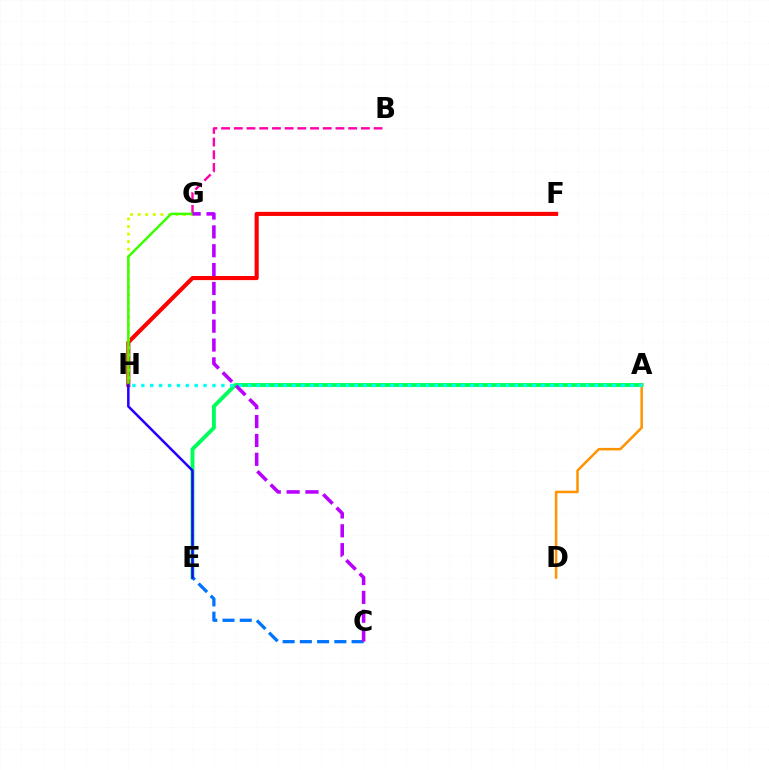{('A', 'E'): [{'color': '#00ff5c', 'line_style': 'solid', 'thickness': 2.81}], ('B', 'G'): [{'color': '#ff00ac', 'line_style': 'dashed', 'thickness': 1.73}], ('A', 'D'): [{'color': '#ff9400', 'line_style': 'solid', 'thickness': 1.82}], ('A', 'H'): [{'color': '#00fff6', 'line_style': 'dotted', 'thickness': 2.42}], ('F', 'H'): [{'color': '#ff0000', 'line_style': 'solid', 'thickness': 2.95}], ('C', 'E'): [{'color': '#0074ff', 'line_style': 'dashed', 'thickness': 2.34}], ('G', 'H'): [{'color': '#d1ff00', 'line_style': 'dotted', 'thickness': 2.05}, {'color': '#3dff00', 'line_style': 'solid', 'thickness': 1.8}], ('E', 'H'): [{'color': '#2500ff', 'line_style': 'solid', 'thickness': 1.81}], ('C', 'G'): [{'color': '#b900ff', 'line_style': 'dashed', 'thickness': 2.56}]}